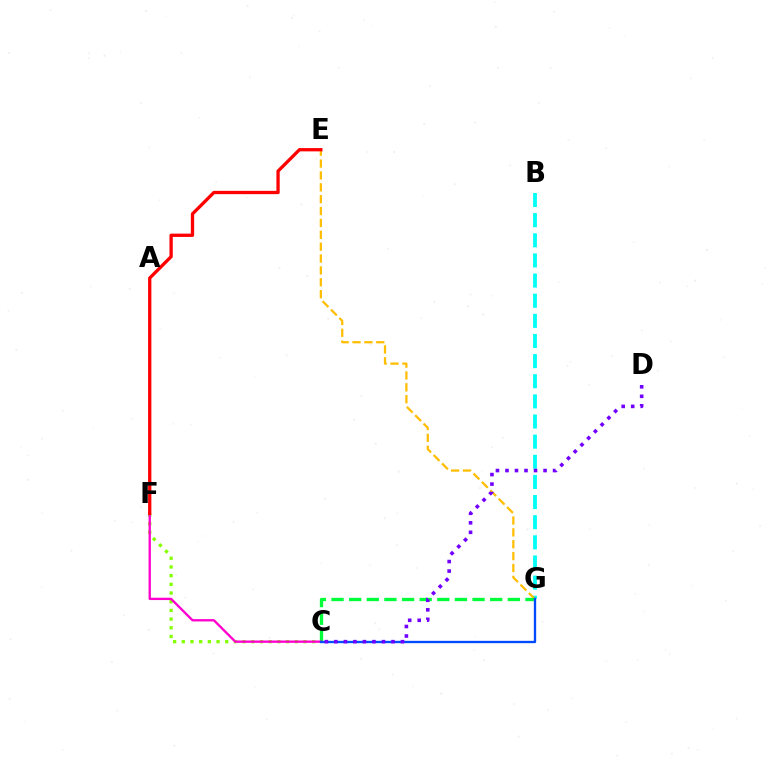{('B', 'G'): [{'color': '#00fff6', 'line_style': 'dashed', 'thickness': 2.74}], ('E', 'G'): [{'color': '#ffbd00', 'line_style': 'dashed', 'thickness': 1.61}], ('C', 'G'): [{'color': '#00ff39', 'line_style': 'dashed', 'thickness': 2.39}, {'color': '#004bff', 'line_style': 'solid', 'thickness': 1.68}], ('C', 'F'): [{'color': '#84ff00', 'line_style': 'dotted', 'thickness': 2.36}, {'color': '#ff00cf', 'line_style': 'solid', 'thickness': 1.68}], ('E', 'F'): [{'color': '#ff0000', 'line_style': 'solid', 'thickness': 2.37}], ('C', 'D'): [{'color': '#7200ff', 'line_style': 'dotted', 'thickness': 2.59}]}